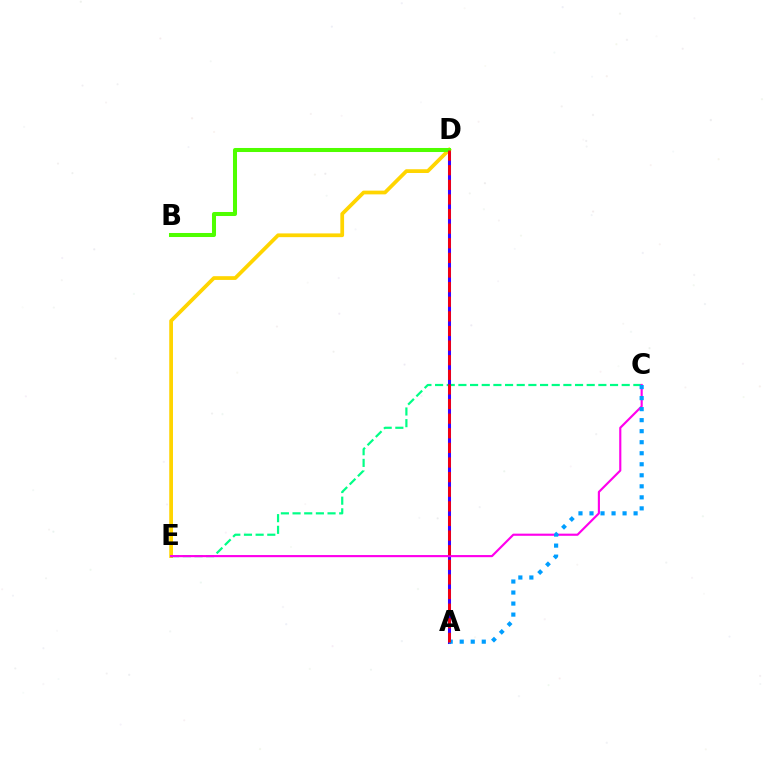{('D', 'E'): [{'color': '#ffd500', 'line_style': 'solid', 'thickness': 2.7}], ('C', 'E'): [{'color': '#00ff86', 'line_style': 'dashed', 'thickness': 1.58}, {'color': '#ff00ed', 'line_style': 'solid', 'thickness': 1.55}], ('A', 'D'): [{'color': '#3700ff', 'line_style': 'solid', 'thickness': 2.19}, {'color': '#ff0000', 'line_style': 'dashed', 'thickness': 1.99}], ('B', 'D'): [{'color': '#4fff00', 'line_style': 'solid', 'thickness': 2.9}], ('A', 'C'): [{'color': '#009eff', 'line_style': 'dotted', 'thickness': 3.0}]}